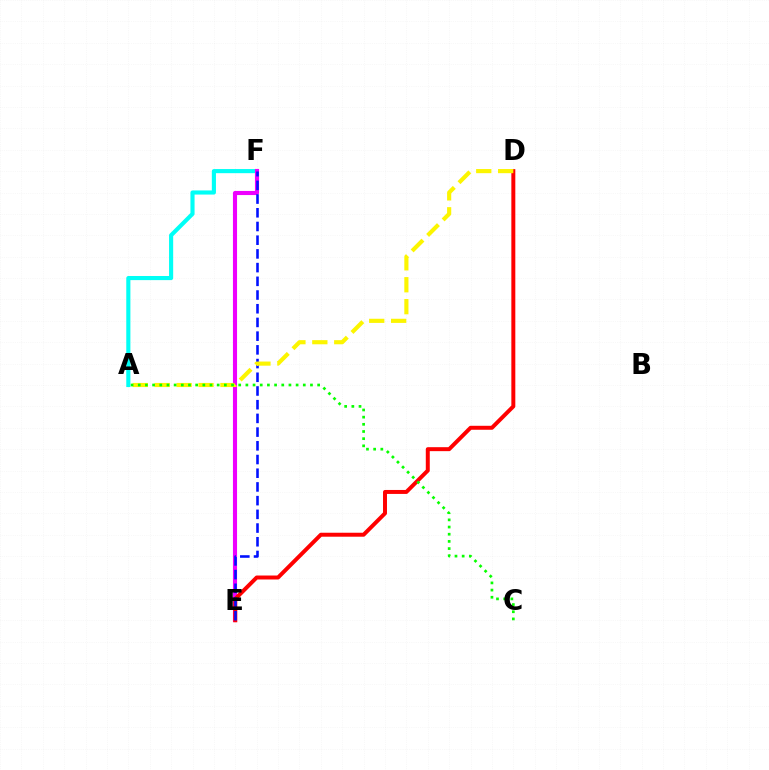{('A', 'F'): [{'color': '#00fff6', 'line_style': 'solid', 'thickness': 2.97}], ('E', 'F'): [{'color': '#ee00ff', 'line_style': 'solid', 'thickness': 2.96}, {'color': '#0010ff', 'line_style': 'dashed', 'thickness': 1.86}], ('D', 'E'): [{'color': '#ff0000', 'line_style': 'solid', 'thickness': 2.86}], ('A', 'D'): [{'color': '#fcf500', 'line_style': 'dashed', 'thickness': 2.98}], ('A', 'C'): [{'color': '#08ff00', 'line_style': 'dotted', 'thickness': 1.95}]}